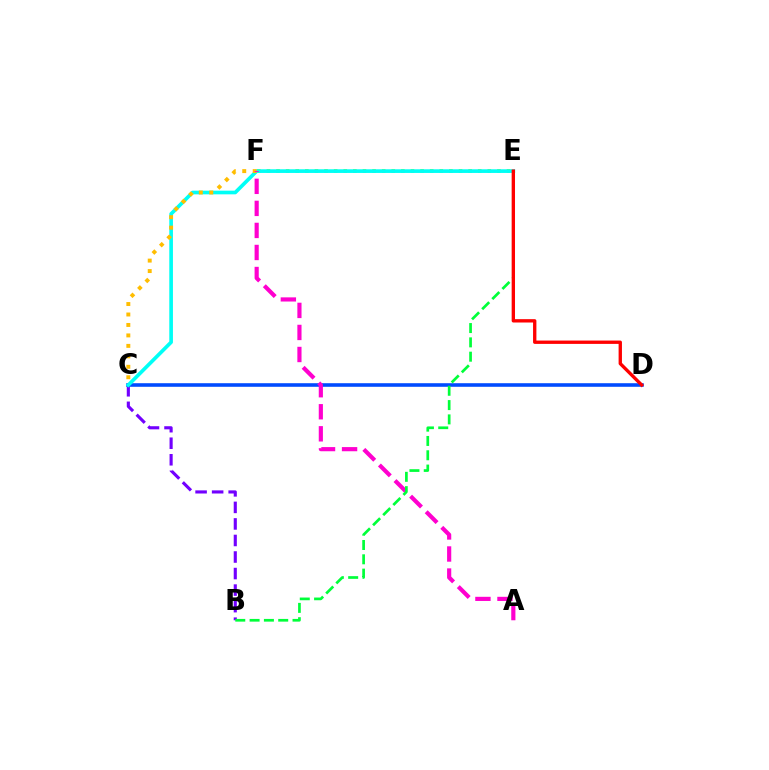{('E', 'F'): [{'color': '#84ff00', 'line_style': 'dotted', 'thickness': 2.61}], ('B', 'C'): [{'color': '#7200ff', 'line_style': 'dashed', 'thickness': 2.25}], ('C', 'D'): [{'color': '#004bff', 'line_style': 'solid', 'thickness': 2.58}], ('C', 'E'): [{'color': '#00fff6', 'line_style': 'solid', 'thickness': 2.64}], ('C', 'F'): [{'color': '#ffbd00', 'line_style': 'dotted', 'thickness': 2.84}], ('A', 'F'): [{'color': '#ff00cf', 'line_style': 'dashed', 'thickness': 2.99}], ('B', 'E'): [{'color': '#00ff39', 'line_style': 'dashed', 'thickness': 1.94}], ('D', 'E'): [{'color': '#ff0000', 'line_style': 'solid', 'thickness': 2.41}]}